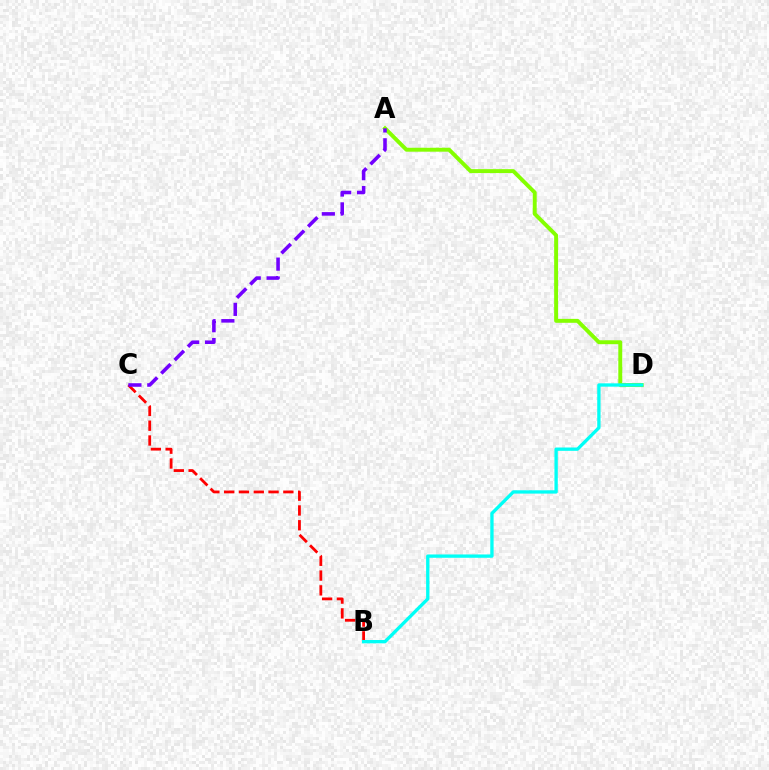{('B', 'C'): [{'color': '#ff0000', 'line_style': 'dashed', 'thickness': 2.01}], ('A', 'D'): [{'color': '#84ff00', 'line_style': 'solid', 'thickness': 2.83}], ('B', 'D'): [{'color': '#00fff6', 'line_style': 'solid', 'thickness': 2.39}], ('A', 'C'): [{'color': '#7200ff', 'line_style': 'dashed', 'thickness': 2.56}]}